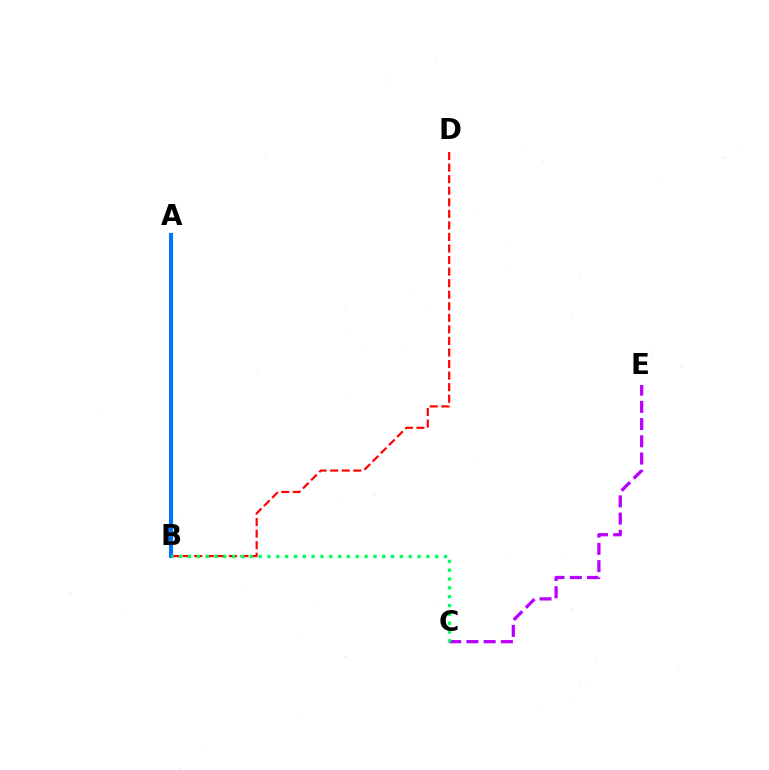{('C', 'E'): [{'color': '#b900ff', 'line_style': 'dashed', 'thickness': 2.34}], ('A', 'B'): [{'color': '#d1ff00', 'line_style': 'dotted', 'thickness': 2.96}, {'color': '#0074ff', 'line_style': 'solid', 'thickness': 2.92}], ('B', 'D'): [{'color': '#ff0000', 'line_style': 'dashed', 'thickness': 1.57}], ('B', 'C'): [{'color': '#00ff5c', 'line_style': 'dotted', 'thickness': 2.4}]}